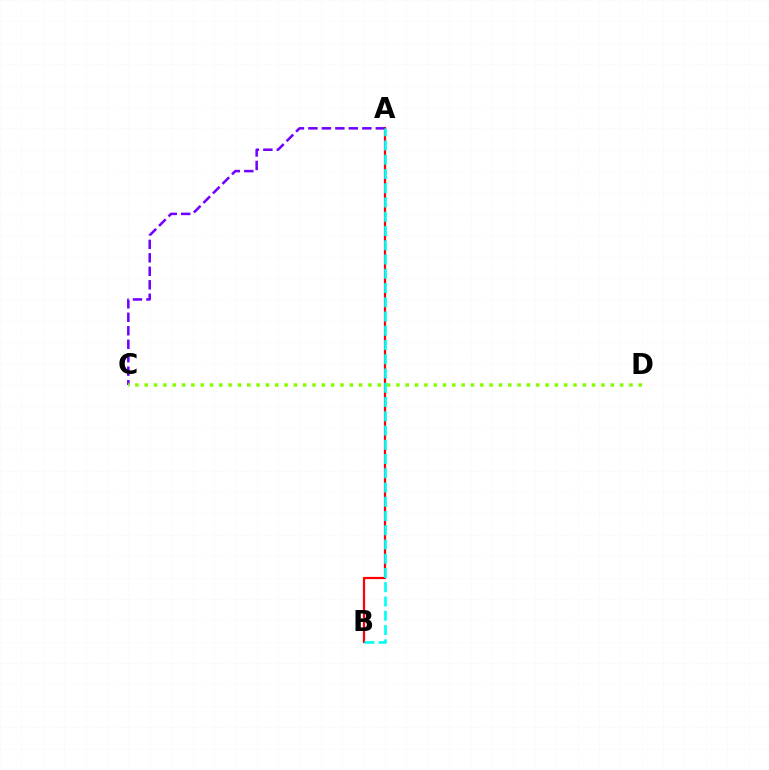{('A', 'B'): [{'color': '#ff0000', 'line_style': 'solid', 'thickness': 1.6}, {'color': '#00fff6', 'line_style': 'dashed', 'thickness': 1.94}], ('A', 'C'): [{'color': '#7200ff', 'line_style': 'dashed', 'thickness': 1.83}], ('C', 'D'): [{'color': '#84ff00', 'line_style': 'dotted', 'thickness': 2.53}]}